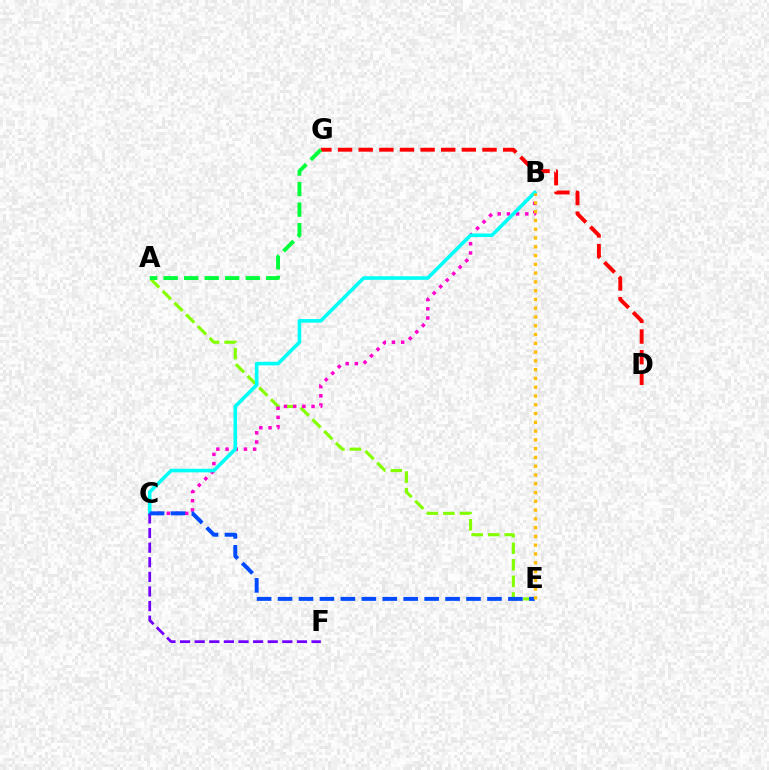{('A', 'E'): [{'color': '#84ff00', 'line_style': 'dashed', 'thickness': 2.25}], ('B', 'C'): [{'color': '#ff00cf', 'line_style': 'dotted', 'thickness': 2.5}, {'color': '#00fff6', 'line_style': 'solid', 'thickness': 2.58}], ('C', 'F'): [{'color': '#7200ff', 'line_style': 'dashed', 'thickness': 1.98}], ('C', 'E'): [{'color': '#004bff', 'line_style': 'dashed', 'thickness': 2.85}], ('B', 'E'): [{'color': '#ffbd00', 'line_style': 'dotted', 'thickness': 2.38}], ('D', 'G'): [{'color': '#ff0000', 'line_style': 'dashed', 'thickness': 2.8}], ('A', 'G'): [{'color': '#00ff39', 'line_style': 'dashed', 'thickness': 2.79}]}